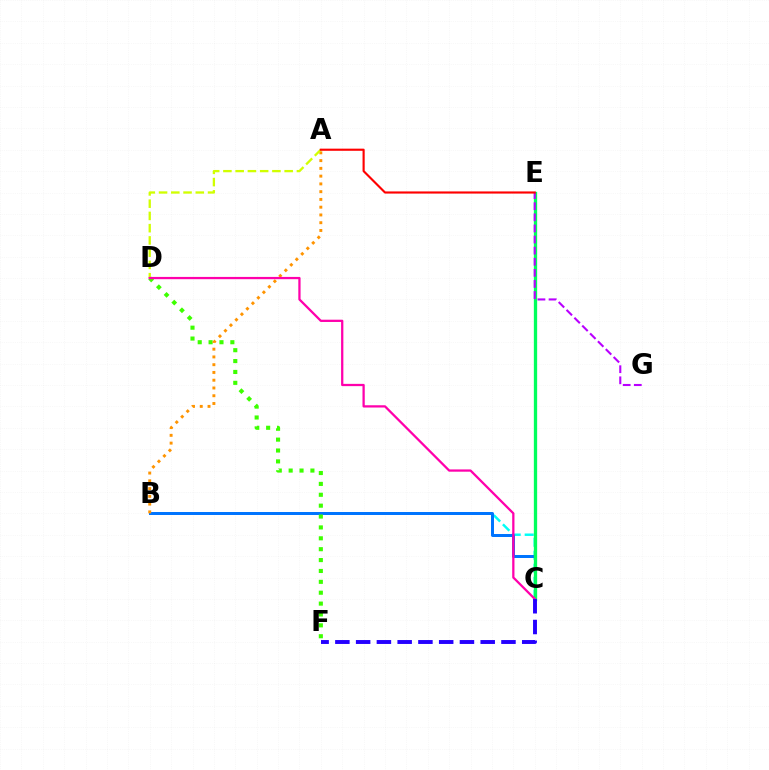{('B', 'C'): [{'color': '#00fff6', 'line_style': 'dashed', 'thickness': 1.77}, {'color': '#0074ff', 'line_style': 'solid', 'thickness': 2.15}], ('D', 'F'): [{'color': '#3dff00', 'line_style': 'dotted', 'thickness': 2.96}], ('C', 'E'): [{'color': '#00ff5c', 'line_style': 'solid', 'thickness': 2.38}], ('E', 'G'): [{'color': '#b900ff', 'line_style': 'dashed', 'thickness': 1.51}], ('A', 'B'): [{'color': '#ff9400', 'line_style': 'dotted', 'thickness': 2.11}], ('A', 'D'): [{'color': '#d1ff00', 'line_style': 'dashed', 'thickness': 1.66}], ('A', 'E'): [{'color': '#ff0000', 'line_style': 'solid', 'thickness': 1.54}], ('C', 'D'): [{'color': '#ff00ac', 'line_style': 'solid', 'thickness': 1.63}], ('C', 'F'): [{'color': '#2500ff', 'line_style': 'dashed', 'thickness': 2.82}]}